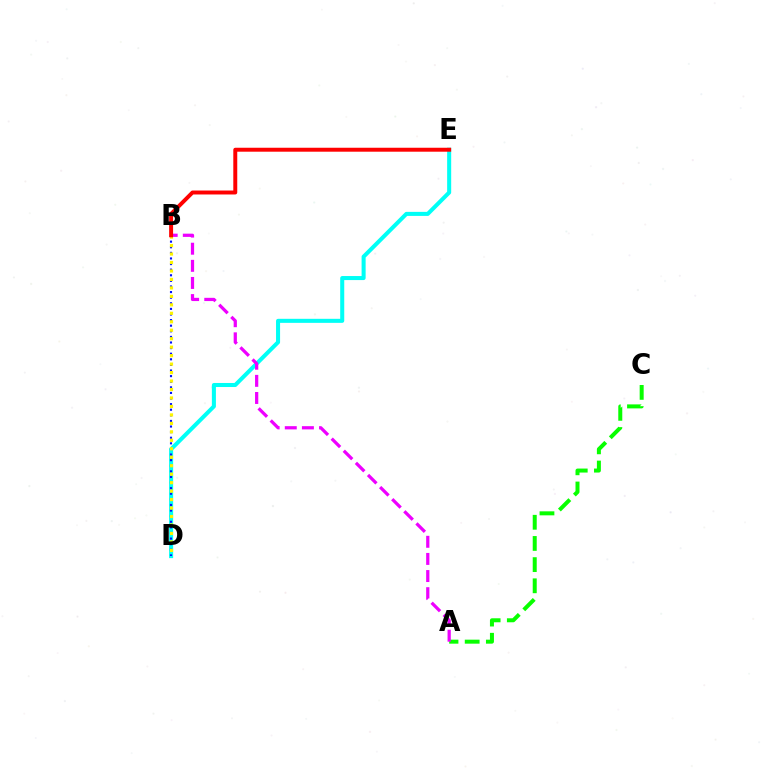{('A', 'C'): [{'color': '#08ff00', 'line_style': 'dashed', 'thickness': 2.88}], ('D', 'E'): [{'color': '#00fff6', 'line_style': 'solid', 'thickness': 2.91}], ('A', 'B'): [{'color': '#ee00ff', 'line_style': 'dashed', 'thickness': 2.33}], ('B', 'D'): [{'color': '#0010ff', 'line_style': 'dotted', 'thickness': 1.52}, {'color': '#fcf500', 'line_style': 'dotted', 'thickness': 2.3}], ('B', 'E'): [{'color': '#ff0000', 'line_style': 'solid', 'thickness': 2.85}]}